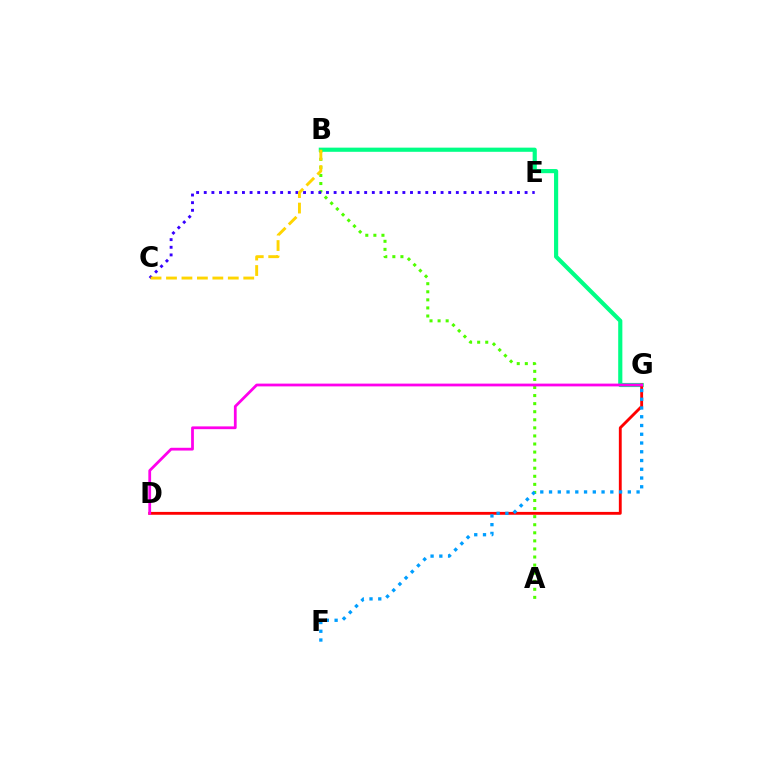{('B', 'G'): [{'color': '#00ff86', 'line_style': 'solid', 'thickness': 2.99}], ('A', 'B'): [{'color': '#4fff00', 'line_style': 'dotted', 'thickness': 2.19}], ('D', 'G'): [{'color': '#ff0000', 'line_style': 'solid', 'thickness': 2.06}, {'color': '#ff00ed', 'line_style': 'solid', 'thickness': 2.0}], ('F', 'G'): [{'color': '#009eff', 'line_style': 'dotted', 'thickness': 2.38}], ('C', 'E'): [{'color': '#3700ff', 'line_style': 'dotted', 'thickness': 2.08}], ('B', 'C'): [{'color': '#ffd500', 'line_style': 'dashed', 'thickness': 2.1}]}